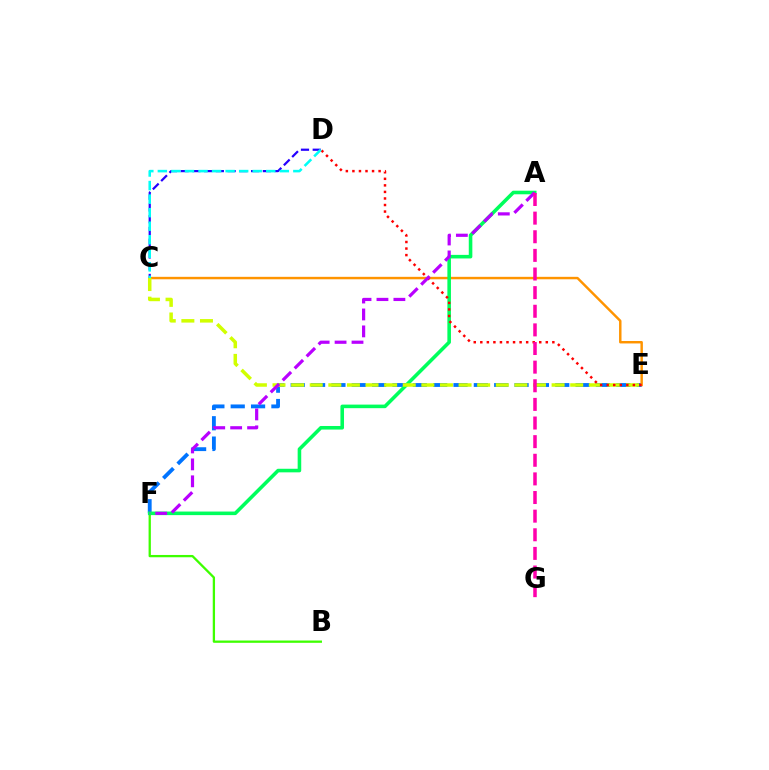{('C', 'D'): [{'color': '#2500ff', 'line_style': 'dashed', 'thickness': 1.6}, {'color': '#00fff6', 'line_style': 'dashed', 'thickness': 1.84}], ('E', 'F'): [{'color': '#0074ff', 'line_style': 'dashed', 'thickness': 2.76}], ('C', 'E'): [{'color': '#ff9400', 'line_style': 'solid', 'thickness': 1.76}, {'color': '#d1ff00', 'line_style': 'dashed', 'thickness': 2.53}], ('B', 'F'): [{'color': '#3dff00', 'line_style': 'solid', 'thickness': 1.65}], ('A', 'F'): [{'color': '#00ff5c', 'line_style': 'solid', 'thickness': 2.57}, {'color': '#b900ff', 'line_style': 'dashed', 'thickness': 2.3}], ('D', 'E'): [{'color': '#ff0000', 'line_style': 'dotted', 'thickness': 1.78}], ('A', 'G'): [{'color': '#ff00ac', 'line_style': 'dashed', 'thickness': 2.53}]}